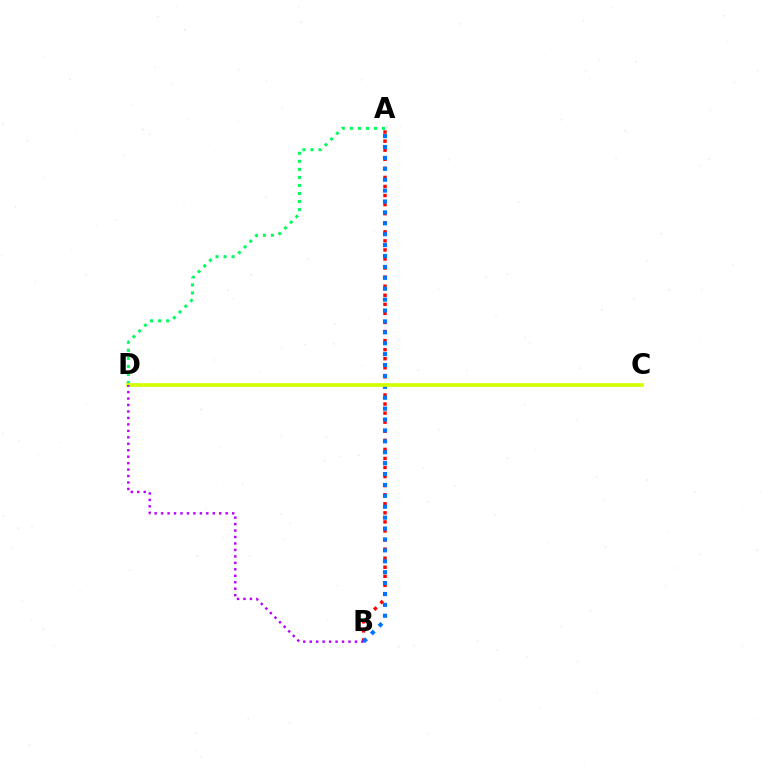{('A', 'D'): [{'color': '#00ff5c', 'line_style': 'dotted', 'thickness': 2.18}], ('A', 'B'): [{'color': '#ff0000', 'line_style': 'dotted', 'thickness': 2.46}, {'color': '#0074ff', 'line_style': 'dotted', 'thickness': 2.96}], ('C', 'D'): [{'color': '#d1ff00', 'line_style': 'solid', 'thickness': 2.64}], ('B', 'D'): [{'color': '#b900ff', 'line_style': 'dotted', 'thickness': 1.75}]}